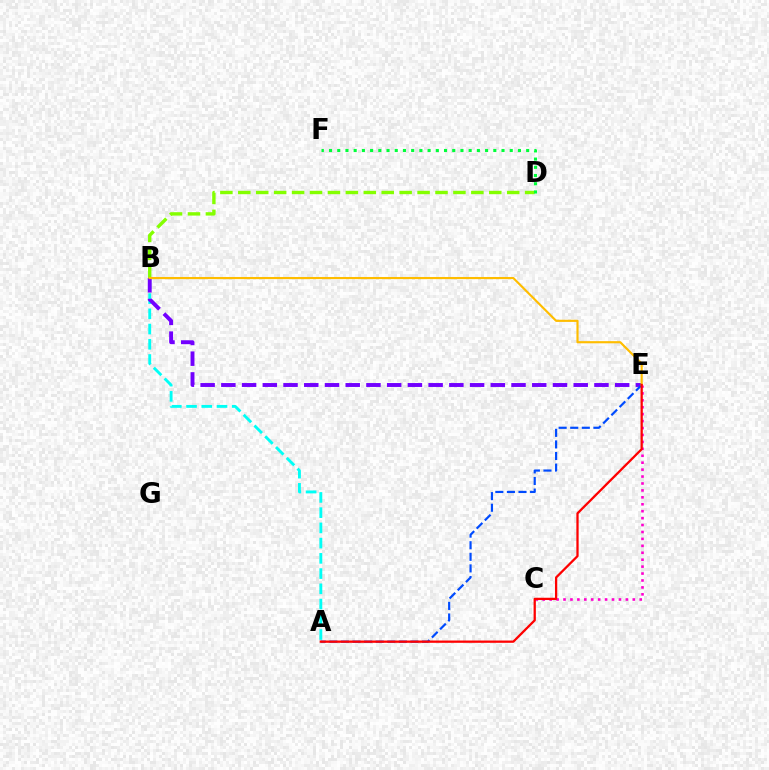{('A', 'B'): [{'color': '#00fff6', 'line_style': 'dashed', 'thickness': 2.07}], ('B', 'E'): [{'color': '#7200ff', 'line_style': 'dashed', 'thickness': 2.82}, {'color': '#ffbd00', 'line_style': 'solid', 'thickness': 1.55}], ('A', 'E'): [{'color': '#004bff', 'line_style': 'dashed', 'thickness': 1.57}, {'color': '#ff0000', 'line_style': 'solid', 'thickness': 1.64}], ('B', 'D'): [{'color': '#84ff00', 'line_style': 'dashed', 'thickness': 2.44}], ('D', 'F'): [{'color': '#00ff39', 'line_style': 'dotted', 'thickness': 2.23}], ('C', 'E'): [{'color': '#ff00cf', 'line_style': 'dotted', 'thickness': 1.88}]}